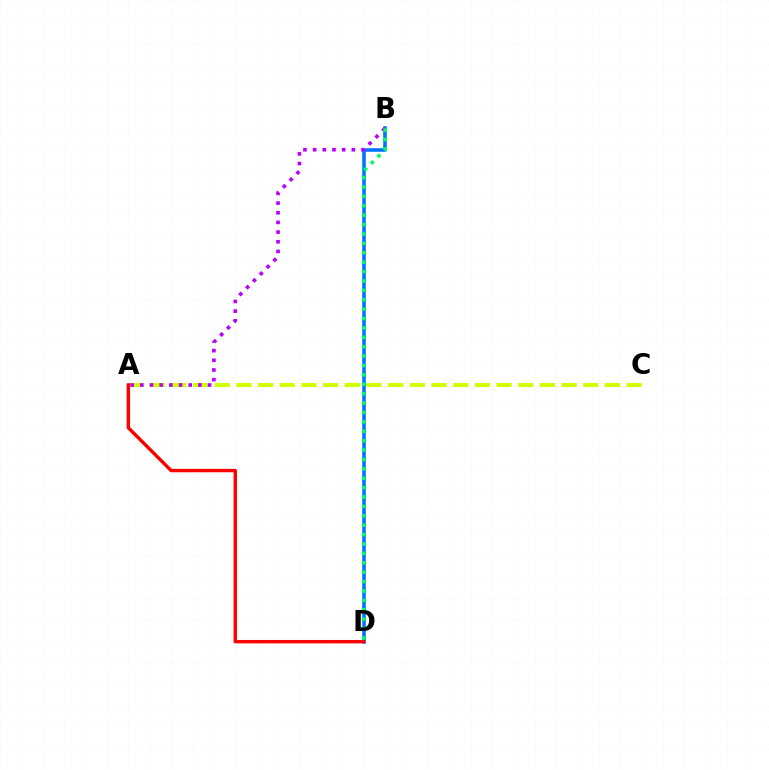{('B', 'D'): [{'color': '#0074ff', 'line_style': 'solid', 'thickness': 2.57}, {'color': '#00ff5c', 'line_style': 'dotted', 'thickness': 2.55}], ('A', 'C'): [{'color': '#d1ff00', 'line_style': 'dashed', 'thickness': 2.94}], ('A', 'D'): [{'color': '#ff0000', 'line_style': 'solid', 'thickness': 2.45}], ('A', 'B'): [{'color': '#b900ff', 'line_style': 'dotted', 'thickness': 2.63}]}